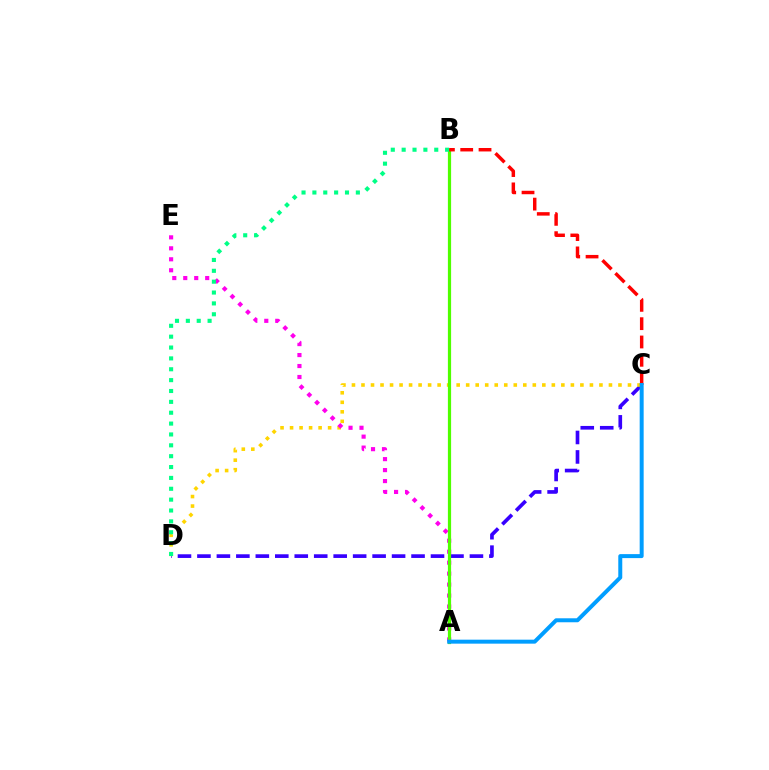{('C', 'D'): [{'color': '#3700ff', 'line_style': 'dashed', 'thickness': 2.64}, {'color': '#ffd500', 'line_style': 'dotted', 'thickness': 2.59}], ('A', 'E'): [{'color': '#ff00ed', 'line_style': 'dotted', 'thickness': 2.98}], ('A', 'B'): [{'color': '#4fff00', 'line_style': 'solid', 'thickness': 2.31}], ('B', 'D'): [{'color': '#00ff86', 'line_style': 'dotted', 'thickness': 2.95}], ('B', 'C'): [{'color': '#ff0000', 'line_style': 'dashed', 'thickness': 2.49}], ('A', 'C'): [{'color': '#009eff', 'line_style': 'solid', 'thickness': 2.87}]}